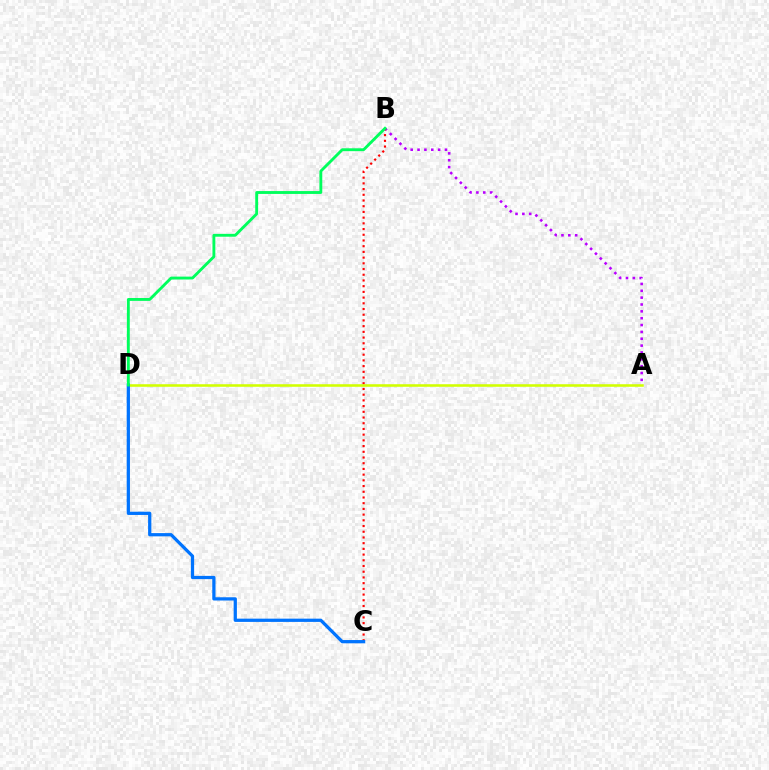{('A', 'B'): [{'color': '#b900ff', 'line_style': 'dotted', 'thickness': 1.86}], ('B', 'C'): [{'color': '#ff0000', 'line_style': 'dotted', 'thickness': 1.55}], ('A', 'D'): [{'color': '#d1ff00', 'line_style': 'solid', 'thickness': 1.84}], ('C', 'D'): [{'color': '#0074ff', 'line_style': 'solid', 'thickness': 2.34}], ('B', 'D'): [{'color': '#00ff5c', 'line_style': 'solid', 'thickness': 2.06}]}